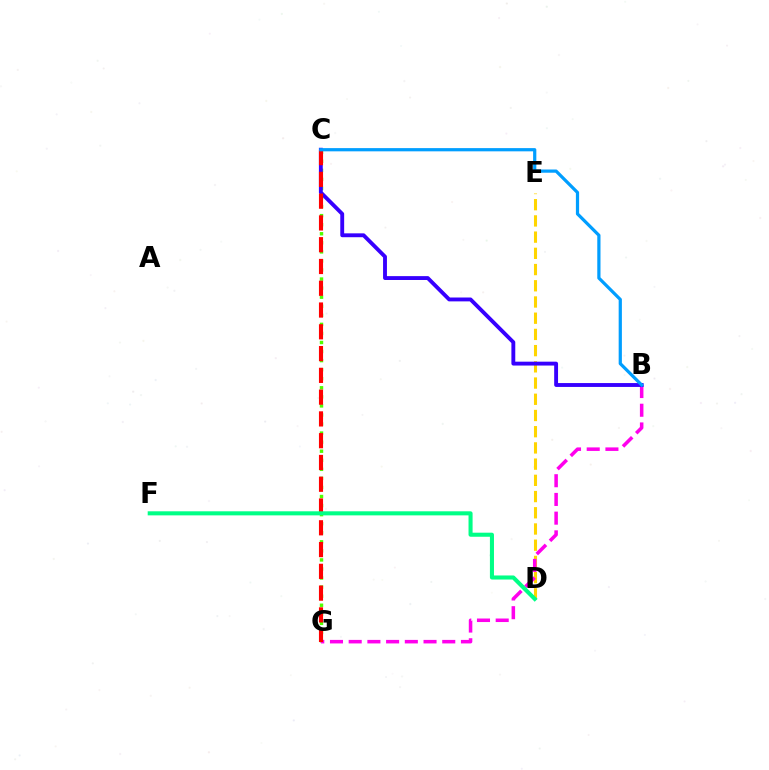{('C', 'G'): [{'color': '#4fff00', 'line_style': 'dotted', 'thickness': 2.46}, {'color': '#ff0000', 'line_style': 'dashed', 'thickness': 2.96}], ('D', 'E'): [{'color': '#ffd500', 'line_style': 'dashed', 'thickness': 2.2}], ('B', 'G'): [{'color': '#ff00ed', 'line_style': 'dashed', 'thickness': 2.54}], ('B', 'C'): [{'color': '#3700ff', 'line_style': 'solid', 'thickness': 2.79}, {'color': '#009eff', 'line_style': 'solid', 'thickness': 2.32}], ('D', 'F'): [{'color': '#00ff86', 'line_style': 'solid', 'thickness': 2.92}]}